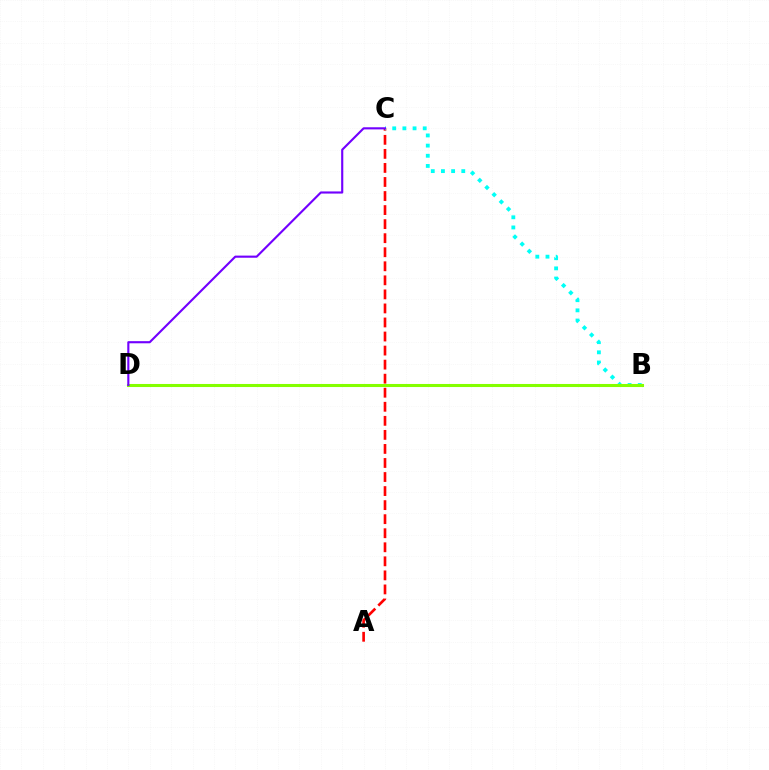{('A', 'C'): [{'color': '#ff0000', 'line_style': 'dashed', 'thickness': 1.91}], ('B', 'C'): [{'color': '#00fff6', 'line_style': 'dotted', 'thickness': 2.76}], ('B', 'D'): [{'color': '#84ff00', 'line_style': 'solid', 'thickness': 2.21}], ('C', 'D'): [{'color': '#7200ff', 'line_style': 'solid', 'thickness': 1.53}]}